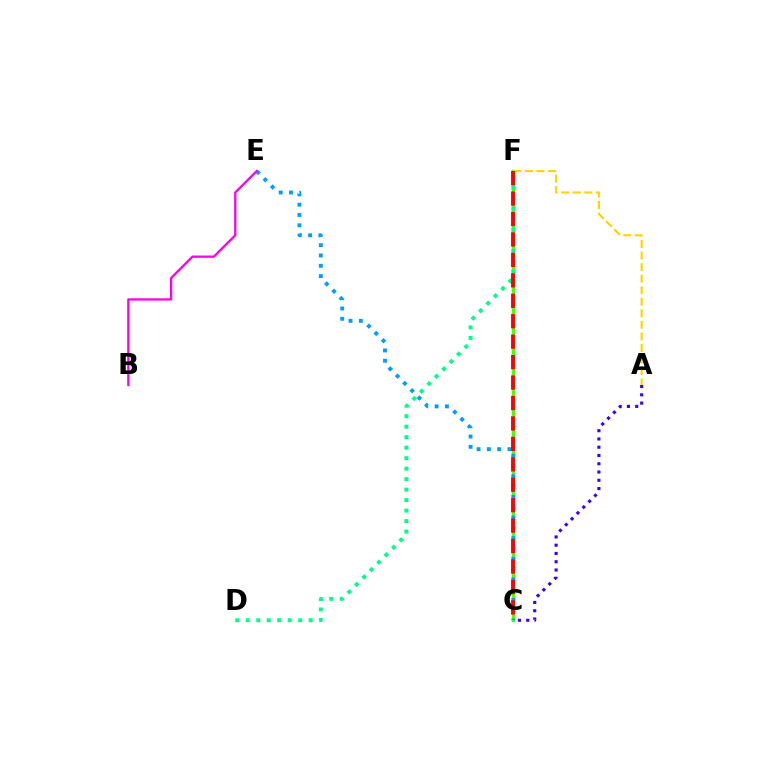{('C', 'F'): [{'color': '#4fff00', 'line_style': 'solid', 'thickness': 2.4}, {'color': '#ff0000', 'line_style': 'dashed', 'thickness': 2.78}], ('A', 'F'): [{'color': '#ffd500', 'line_style': 'dashed', 'thickness': 1.57}], ('C', 'E'): [{'color': '#009eff', 'line_style': 'dotted', 'thickness': 2.8}], ('A', 'C'): [{'color': '#3700ff', 'line_style': 'dotted', 'thickness': 2.25}], ('D', 'F'): [{'color': '#00ff86', 'line_style': 'dotted', 'thickness': 2.85}], ('B', 'E'): [{'color': '#ff00ed', 'line_style': 'solid', 'thickness': 1.66}]}